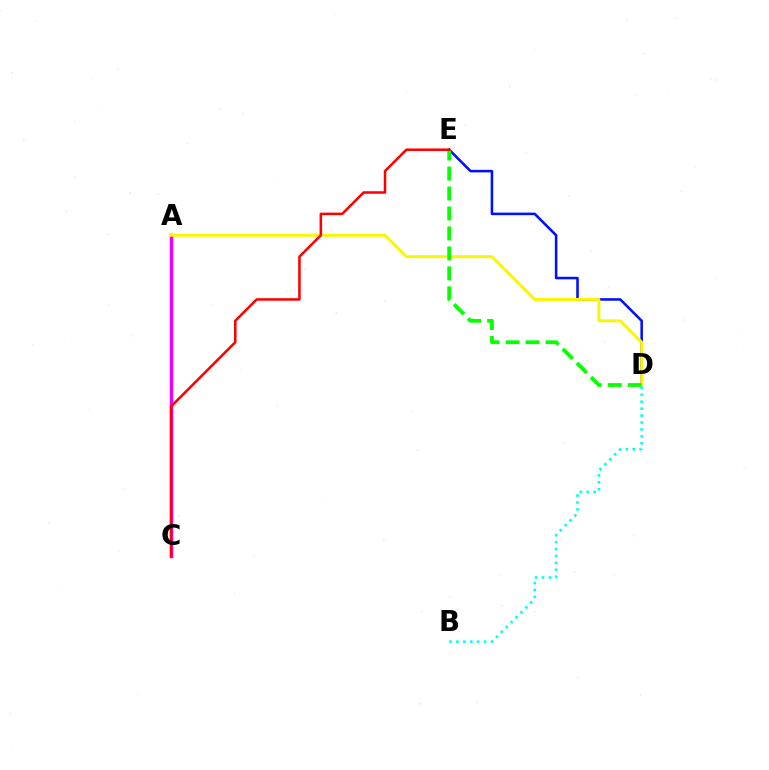{('D', 'E'): [{'color': '#0010ff', 'line_style': 'solid', 'thickness': 1.84}, {'color': '#08ff00', 'line_style': 'dashed', 'thickness': 2.71}], ('A', 'C'): [{'color': '#ee00ff', 'line_style': 'solid', 'thickness': 2.49}], ('A', 'D'): [{'color': '#fcf500', 'line_style': 'solid', 'thickness': 2.09}], ('C', 'E'): [{'color': '#ff0000', 'line_style': 'solid', 'thickness': 1.83}], ('B', 'D'): [{'color': '#00fff6', 'line_style': 'dotted', 'thickness': 1.88}]}